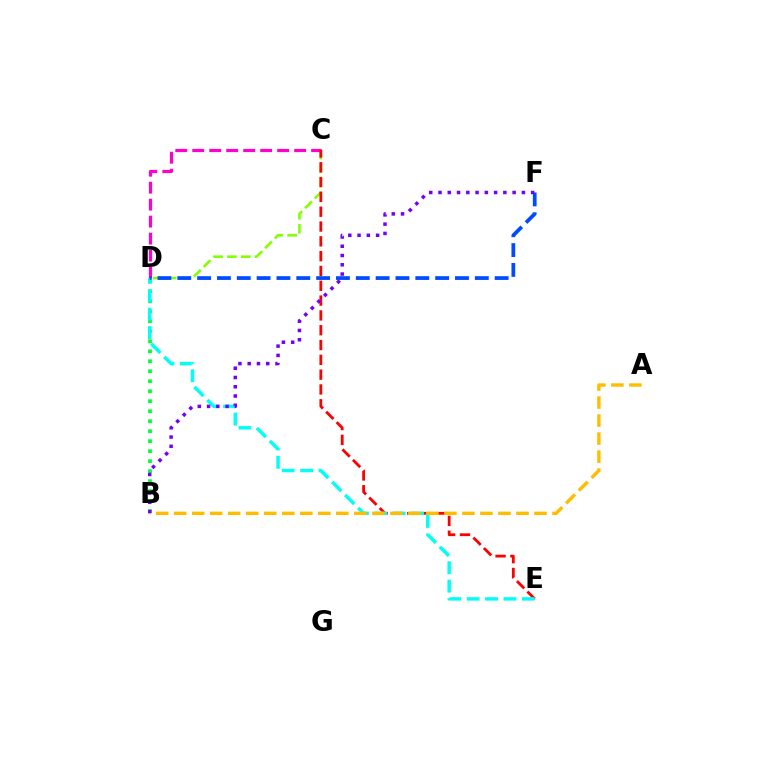{('B', 'D'): [{'color': '#00ff39', 'line_style': 'dotted', 'thickness': 2.71}], ('C', 'D'): [{'color': '#84ff00', 'line_style': 'dashed', 'thickness': 1.88}, {'color': '#ff00cf', 'line_style': 'dashed', 'thickness': 2.31}], ('C', 'E'): [{'color': '#ff0000', 'line_style': 'dashed', 'thickness': 2.01}], ('D', 'E'): [{'color': '#00fff6', 'line_style': 'dashed', 'thickness': 2.5}], ('A', 'B'): [{'color': '#ffbd00', 'line_style': 'dashed', 'thickness': 2.45}], ('D', 'F'): [{'color': '#004bff', 'line_style': 'dashed', 'thickness': 2.69}], ('B', 'F'): [{'color': '#7200ff', 'line_style': 'dotted', 'thickness': 2.52}]}